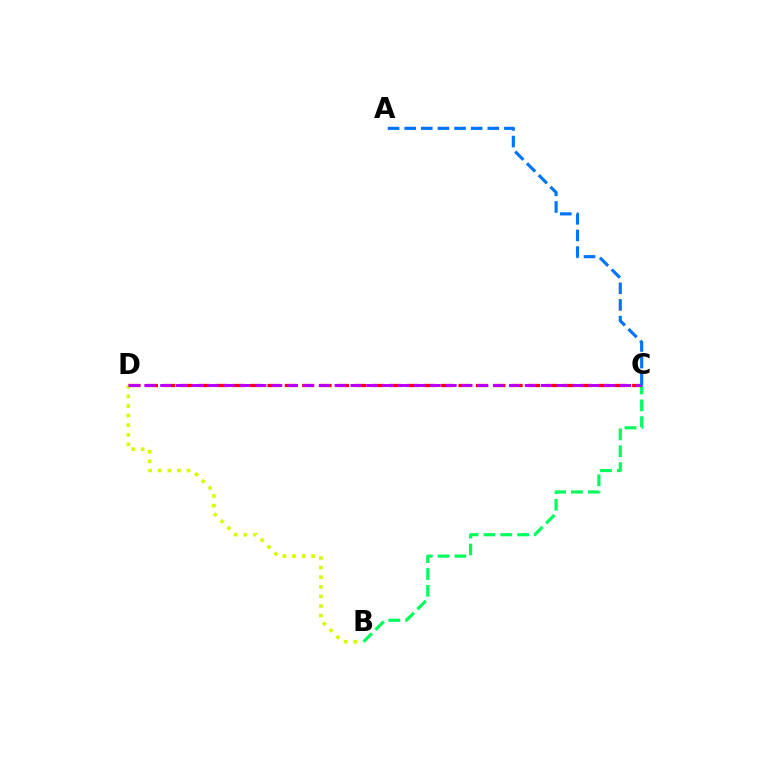{('C', 'D'): [{'color': '#ff0000', 'line_style': 'dashed', 'thickness': 2.36}, {'color': '#b900ff', 'line_style': 'dashed', 'thickness': 2.15}], ('B', 'D'): [{'color': '#d1ff00', 'line_style': 'dotted', 'thickness': 2.61}], ('B', 'C'): [{'color': '#00ff5c', 'line_style': 'dashed', 'thickness': 2.28}], ('A', 'C'): [{'color': '#0074ff', 'line_style': 'dashed', 'thickness': 2.26}]}